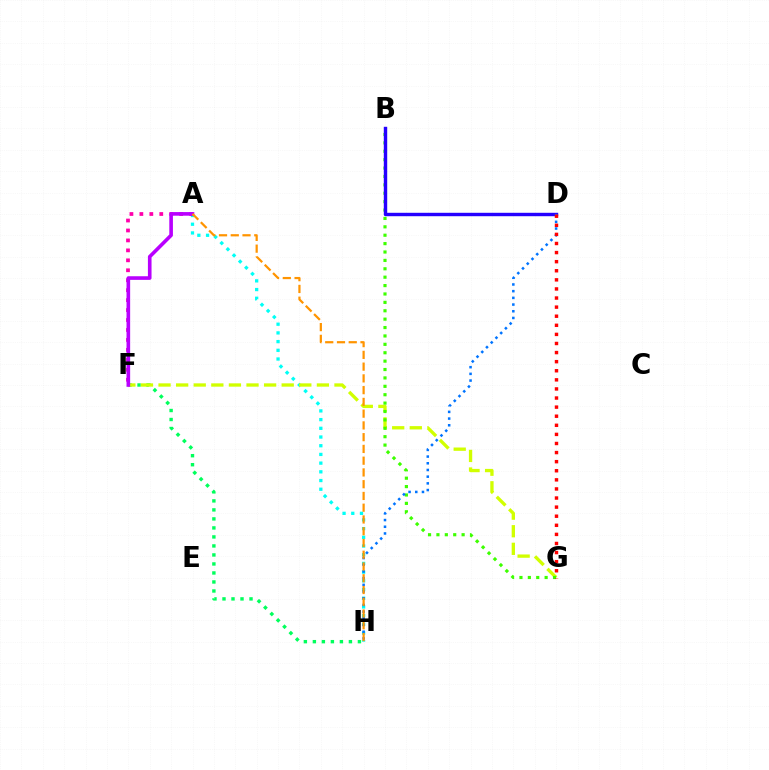{('A', 'H'): [{'color': '#00fff6', 'line_style': 'dotted', 'thickness': 2.36}, {'color': '#ff9400', 'line_style': 'dashed', 'thickness': 1.6}], ('F', 'H'): [{'color': '#00ff5c', 'line_style': 'dotted', 'thickness': 2.45}], ('F', 'G'): [{'color': '#d1ff00', 'line_style': 'dashed', 'thickness': 2.39}], ('B', 'G'): [{'color': '#3dff00', 'line_style': 'dotted', 'thickness': 2.28}], ('A', 'F'): [{'color': '#ff00ac', 'line_style': 'dotted', 'thickness': 2.7}, {'color': '#b900ff', 'line_style': 'solid', 'thickness': 2.61}], ('B', 'D'): [{'color': '#2500ff', 'line_style': 'solid', 'thickness': 2.46}], ('D', 'H'): [{'color': '#0074ff', 'line_style': 'dotted', 'thickness': 1.82}], ('D', 'G'): [{'color': '#ff0000', 'line_style': 'dotted', 'thickness': 2.47}]}